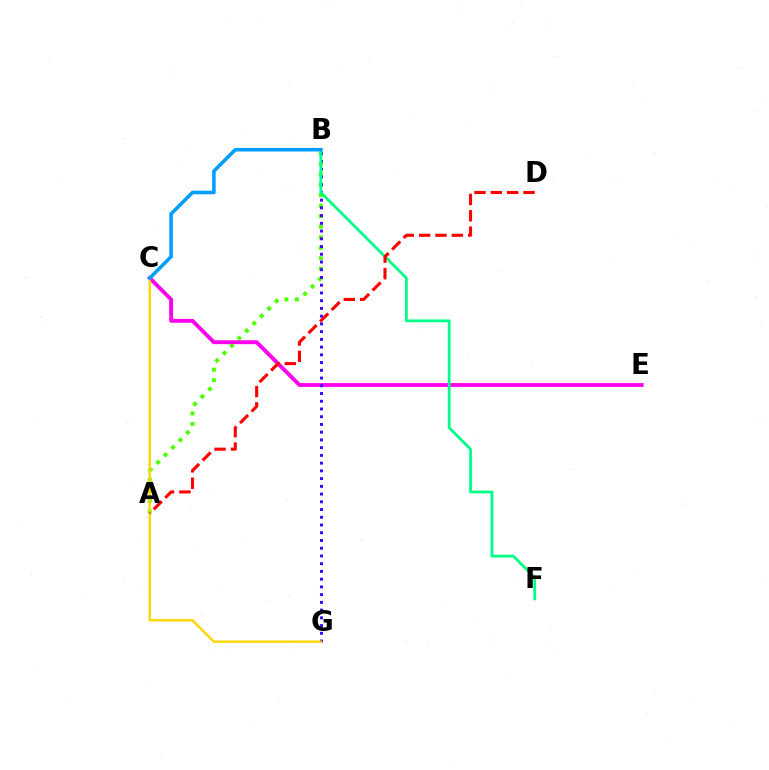{('A', 'B'): [{'color': '#4fff00', 'line_style': 'dotted', 'thickness': 2.86}], ('C', 'E'): [{'color': '#ff00ed', 'line_style': 'solid', 'thickness': 2.79}], ('B', 'G'): [{'color': '#3700ff', 'line_style': 'dotted', 'thickness': 2.1}], ('C', 'G'): [{'color': '#ffd500', 'line_style': 'solid', 'thickness': 1.7}], ('B', 'F'): [{'color': '#00ff86', 'line_style': 'solid', 'thickness': 2.0}], ('A', 'D'): [{'color': '#ff0000', 'line_style': 'dashed', 'thickness': 2.22}], ('B', 'C'): [{'color': '#009eff', 'line_style': 'solid', 'thickness': 2.57}]}